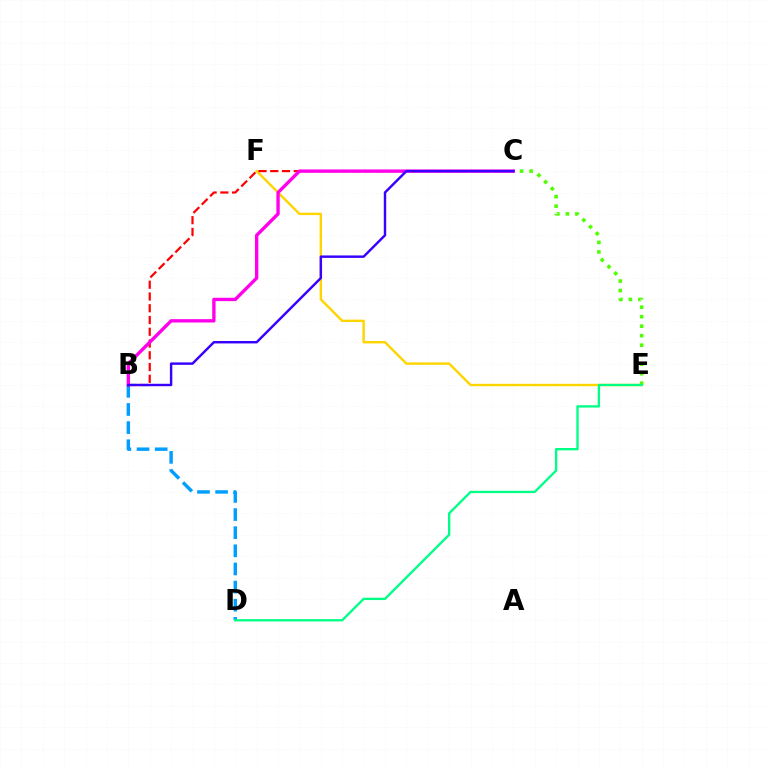{('C', 'E'): [{'color': '#4fff00', 'line_style': 'dotted', 'thickness': 2.58}], ('B', 'D'): [{'color': '#009eff', 'line_style': 'dashed', 'thickness': 2.46}], ('E', 'F'): [{'color': '#ffd500', 'line_style': 'solid', 'thickness': 1.73}], ('D', 'E'): [{'color': '#00ff86', 'line_style': 'solid', 'thickness': 1.68}], ('B', 'C'): [{'color': '#ff0000', 'line_style': 'dashed', 'thickness': 1.6}, {'color': '#ff00ed', 'line_style': 'solid', 'thickness': 2.42}, {'color': '#3700ff', 'line_style': 'solid', 'thickness': 1.76}]}